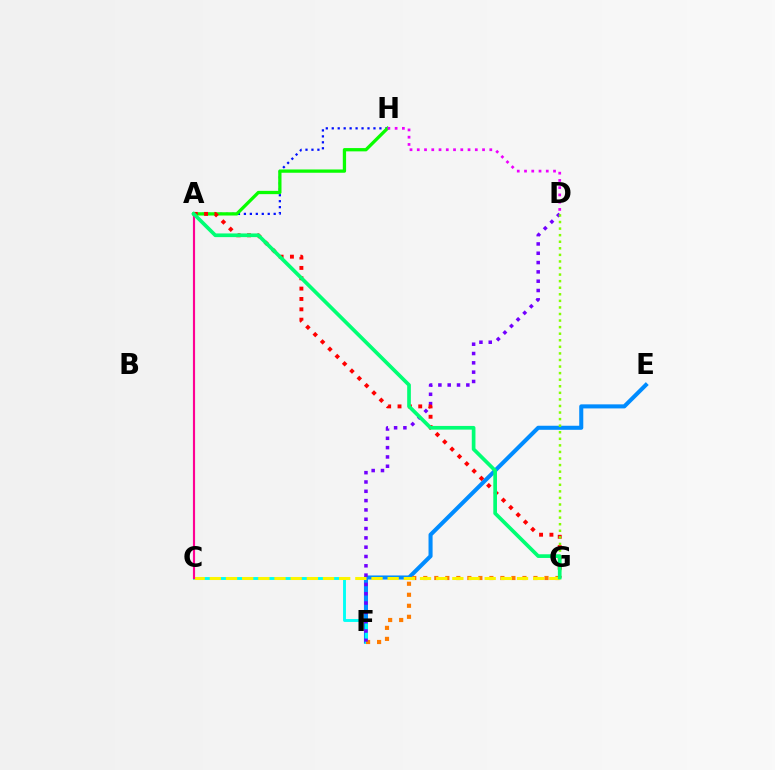{('A', 'H'): [{'color': '#0010ff', 'line_style': 'dotted', 'thickness': 1.62}, {'color': '#08ff00', 'line_style': 'solid', 'thickness': 2.36}], ('E', 'F'): [{'color': '#008cff', 'line_style': 'solid', 'thickness': 2.92}], ('C', 'F'): [{'color': '#00fff6', 'line_style': 'solid', 'thickness': 2.08}], ('F', 'G'): [{'color': '#ff7c00', 'line_style': 'dotted', 'thickness': 2.99}], ('D', 'F'): [{'color': '#7200ff', 'line_style': 'dotted', 'thickness': 2.53}], ('D', 'H'): [{'color': '#ee00ff', 'line_style': 'dotted', 'thickness': 1.97}], ('A', 'G'): [{'color': '#ff0000', 'line_style': 'dotted', 'thickness': 2.81}, {'color': '#00ff74', 'line_style': 'solid', 'thickness': 2.65}], ('C', 'G'): [{'color': '#fcf500', 'line_style': 'dashed', 'thickness': 2.2}], ('D', 'G'): [{'color': '#84ff00', 'line_style': 'dotted', 'thickness': 1.78}], ('A', 'C'): [{'color': '#ff0094', 'line_style': 'solid', 'thickness': 1.54}]}